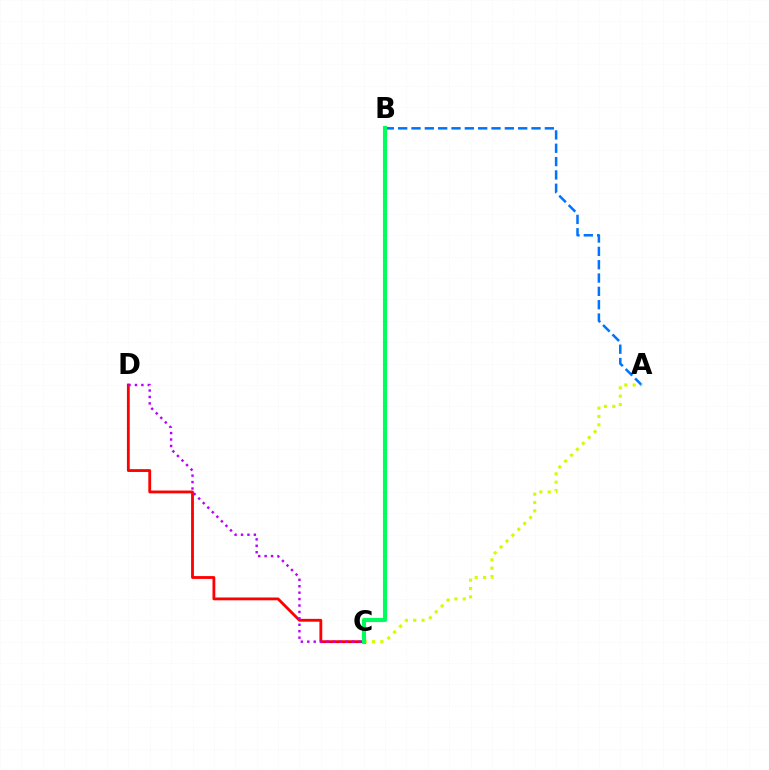{('A', 'B'): [{'color': '#0074ff', 'line_style': 'dashed', 'thickness': 1.81}], ('A', 'C'): [{'color': '#d1ff00', 'line_style': 'dotted', 'thickness': 2.27}], ('C', 'D'): [{'color': '#ff0000', 'line_style': 'solid', 'thickness': 2.03}, {'color': '#b900ff', 'line_style': 'dotted', 'thickness': 1.75}], ('B', 'C'): [{'color': '#00ff5c', 'line_style': 'solid', 'thickness': 2.96}]}